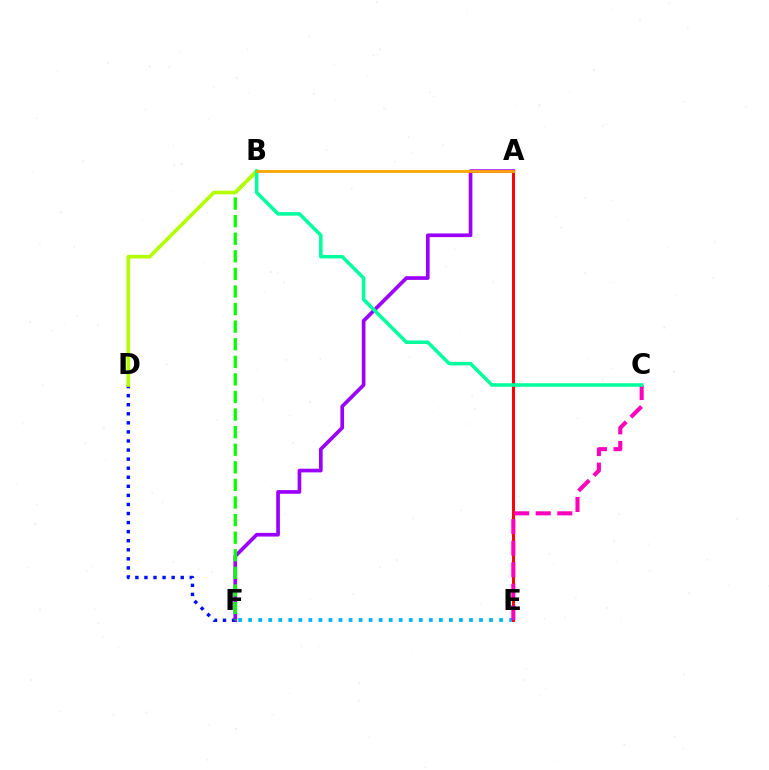{('A', 'F'): [{'color': '#9b00ff', 'line_style': 'solid', 'thickness': 2.65}], ('D', 'F'): [{'color': '#0010ff', 'line_style': 'dotted', 'thickness': 2.46}], ('B', 'F'): [{'color': '#08ff00', 'line_style': 'dashed', 'thickness': 2.39}], ('B', 'D'): [{'color': '#b3ff00', 'line_style': 'solid', 'thickness': 2.63}], ('E', 'F'): [{'color': '#00b5ff', 'line_style': 'dotted', 'thickness': 2.73}], ('A', 'E'): [{'color': '#ff0000', 'line_style': 'solid', 'thickness': 2.13}], ('C', 'E'): [{'color': '#ff00bd', 'line_style': 'dashed', 'thickness': 2.93}], ('B', 'C'): [{'color': '#00ff9d', 'line_style': 'solid', 'thickness': 2.54}], ('A', 'B'): [{'color': '#ffa500', 'line_style': 'solid', 'thickness': 2.0}]}